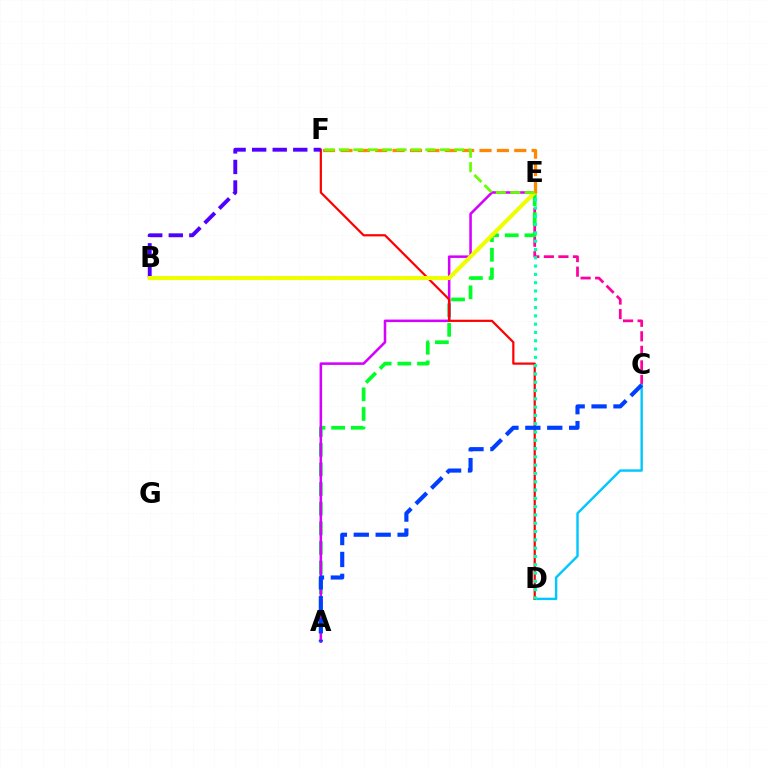{('C', 'E'): [{'color': '#ff00a0', 'line_style': 'dashed', 'thickness': 1.97}], ('C', 'D'): [{'color': '#00c7ff', 'line_style': 'solid', 'thickness': 1.73}], ('A', 'E'): [{'color': '#00ff27', 'line_style': 'dashed', 'thickness': 2.67}, {'color': '#d600ff', 'line_style': 'solid', 'thickness': 1.83}], ('D', 'F'): [{'color': '#ff0000', 'line_style': 'solid', 'thickness': 1.59}], ('D', 'E'): [{'color': '#00ffaf', 'line_style': 'dotted', 'thickness': 2.25}], ('B', 'F'): [{'color': '#4f00ff', 'line_style': 'dashed', 'thickness': 2.79}], ('B', 'E'): [{'color': '#eeff00', 'line_style': 'solid', 'thickness': 2.94}], ('E', 'F'): [{'color': '#ff8800', 'line_style': 'dashed', 'thickness': 2.36}, {'color': '#66ff00', 'line_style': 'dashed', 'thickness': 1.96}], ('A', 'C'): [{'color': '#003fff', 'line_style': 'dashed', 'thickness': 2.98}]}